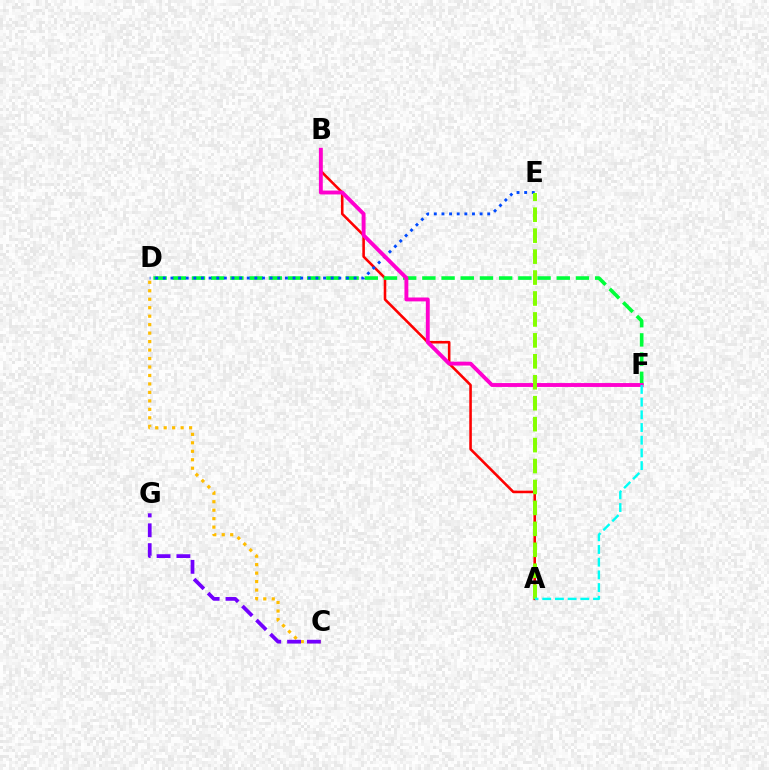{('A', 'B'): [{'color': '#ff0000', 'line_style': 'solid', 'thickness': 1.86}], ('D', 'F'): [{'color': '#00ff39', 'line_style': 'dashed', 'thickness': 2.61}], ('D', 'E'): [{'color': '#004bff', 'line_style': 'dotted', 'thickness': 2.07}], ('B', 'F'): [{'color': '#ff00cf', 'line_style': 'solid', 'thickness': 2.8}], ('C', 'D'): [{'color': '#ffbd00', 'line_style': 'dotted', 'thickness': 2.3}], ('C', 'G'): [{'color': '#7200ff', 'line_style': 'dashed', 'thickness': 2.69}], ('A', 'E'): [{'color': '#84ff00', 'line_style': 'dashed', 'thickness': 2.85}], ('A', 'F'): [{'color': '#00fff6', 'line_style': 'dashed', 'thickness': 1.72}]}